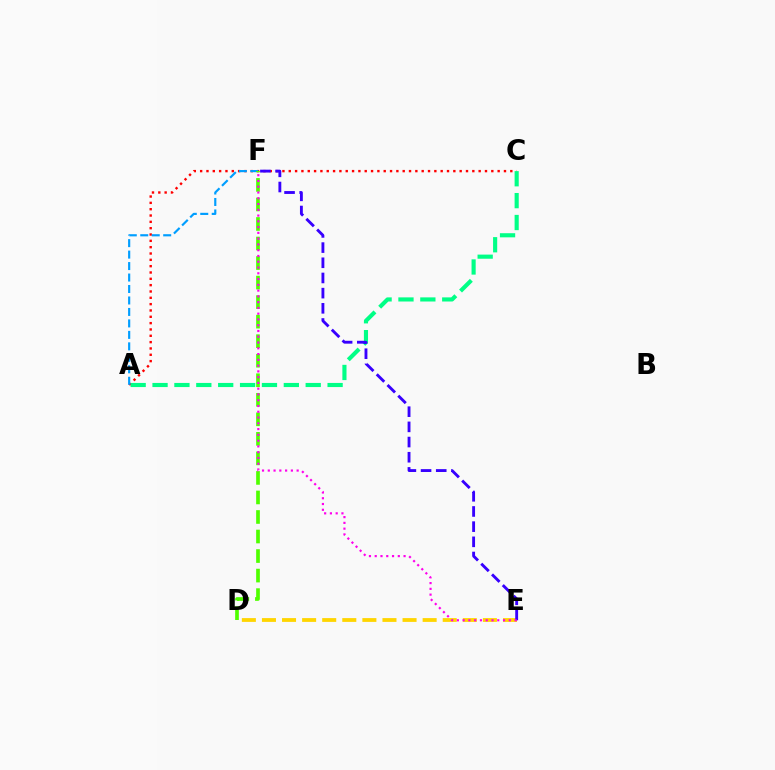{('A', 'C'): [{'color': '#ff0000', 'line_style': 'dotted', 'thickness': 1.72}, {'color': '#00ff86', 'line_style': 'dashed', 'thickness': 2.97}], ('D', 'E'): [{'color': '#ffd500', 'line_style': 'dashed', 'thickness': 2.73}], ('E', 'F'): [{'color': '#3700ff', 'line_style': 'dashed', 'thickness': 2.06}, {'color': '#ff00ed', 'line_style': 'dotted', 'thickness': 1.57}], ('A', 'F'): [{'color': '#009eff', 'line_style': 'dashed', 'thickness': 1.56}], ('D', 'F'): [{'color': '#4fff00', 'line_style': 'dashed', 'thickness': 2.65}]}